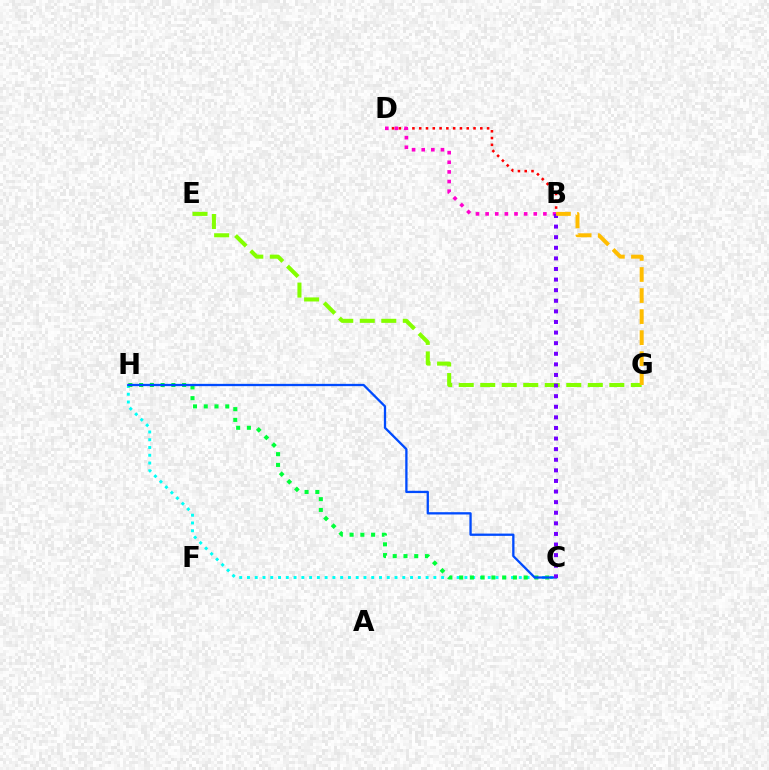{('C', 'H'): [{'color': '#00fff6', 'line_style': 'dotted', 'thickness': 2.11}, {'color': '#00ff39', 'line_style': 'dotted', 'thickness': 2.92}, {'color': '#004bff', 'line_style': 'solid', 'thickness': 1.66}], ('B', 'D'): [{'color': '#ff0000', 'line_style': 'dotted', 'thickness': 1.84}, {'color': '#ff00cf', 'line_style': 'dotted', 'thickness': 2.62}], ('E', 'G'): [{'color': '#84ff00', 'line_style': 'dashed', 'thickness': 2.92}], ('B', 'C'): [{'color': '#7200ff', 'line_style': 'dotted', 'thickness': 2.88}], ('B', 'G'): [{'color': '#ffbd00', 'line_style': 'dashed', 'thickness': 2.86}]}